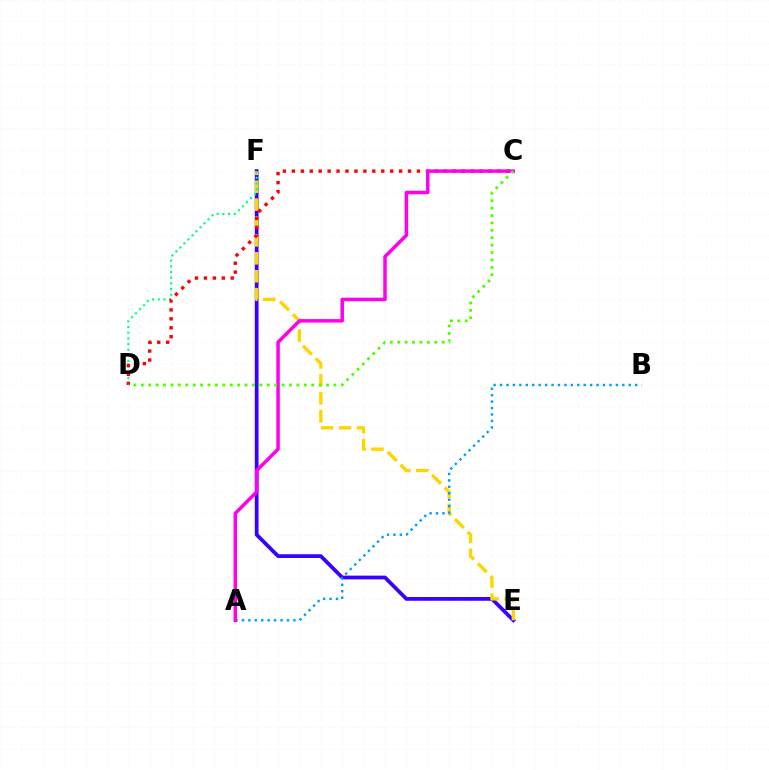{('E', 'F'): [{'color': '#3700ff', 'line_style': 'solid', 'thickness': 2.7}, {'color': '#ffd500', 'line_style': 'dashed', 'thickness': 2.43}], ('A', 'B'): [{'color': '#009eff', 'line_style': 'dotted', 'thickness': 1.75}], ('D', 'F'): [{'color': '#00ff86', 'line_style': 'dotted', 'thickness': 1.55}], ('C', 'D'): [{'color': '#ff0000', 'line_style': 'dotted', 'thickness': 2.43}, {'color': '#4fff00', 'line_style': 'dotted', 'thickness': 2.01}], ('A', 'C'): [{'color': '#ff00ed', 'line_style': 'solid', 'thickness': 2.51}]}